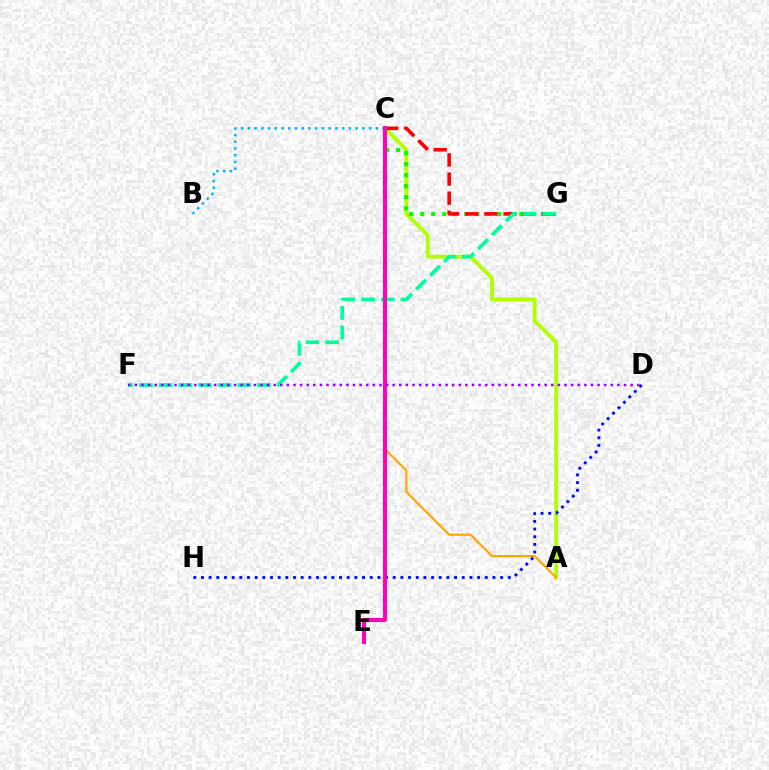{('A', 'C'): [{'color': '#b3ff00', 'line_style': 'solid', 'thickness': 2.77}, {'color': '#ffa500', 'line_style': 'solid', 'thickness': 1.56}], ('B', 'C'): [{'color': '#00b5ff', 'line_style': 'dotted', 'thickness': 1.83}], ('C', 'G'): [{'color': '#08ff00', 'line_style': 'dotted', 'thickness': 2.99}, {'color': '#ff0000', 'line_style': 'dashed', 'thickness': 2.6}], ('D', 'H'): [{'color': '#0010ff', 'line_style': 'dotted', 'thickness': 2.08}], ('F', 'G'): [{'color': '#00ff9d', 'line_style': 'dashed', 'thickness': 2.67}], ('C', 'E'): [{'color': '#ff00bd', 'line_style': 'solid', 'thickness': 2.93}], ('D', 'F'): [{'color': '#9b00ff', 'line_style': 'dotted', 'thickness': 1.8}]}